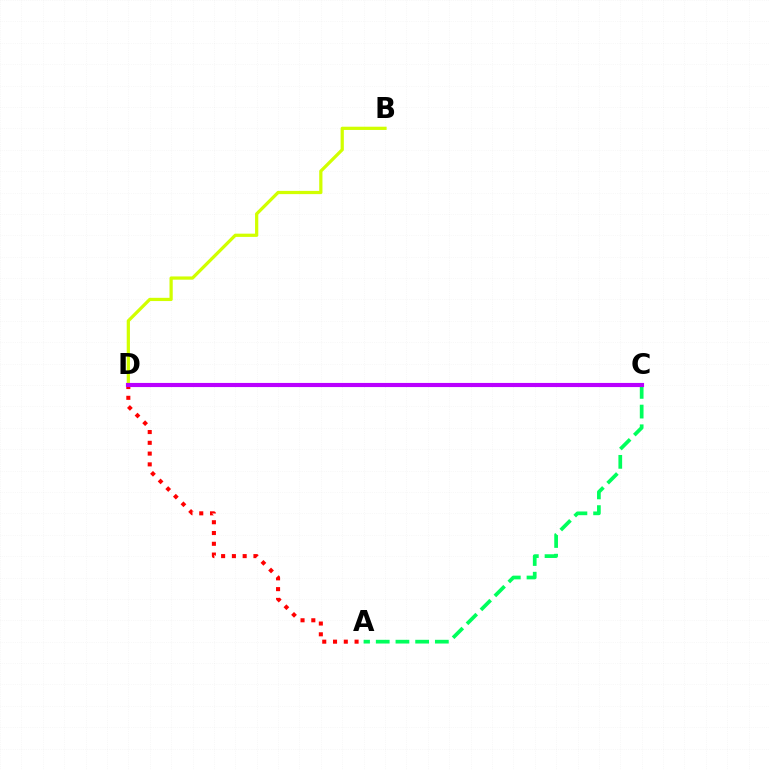{('A', 'D'): [{'color': '#ff0000', 'line_style': 'dotted', 'thickness': 2.93}], ('B', 'D'): [{'color': '#d1ff00', 'line_style': 'solid', 'thickness': 2.33}], ('C', 'D'): [{'color': '#0074ff', 'line_style': 'dashed', 'thickness': 1.7}, {'color': '#b900ff', 'line_style': 'solid', 'thickness': 2.98}], ('A', 'C'): [{'color': '#00ff5c', 'line_style': 'dashed', 'thickness': 2.68}]}